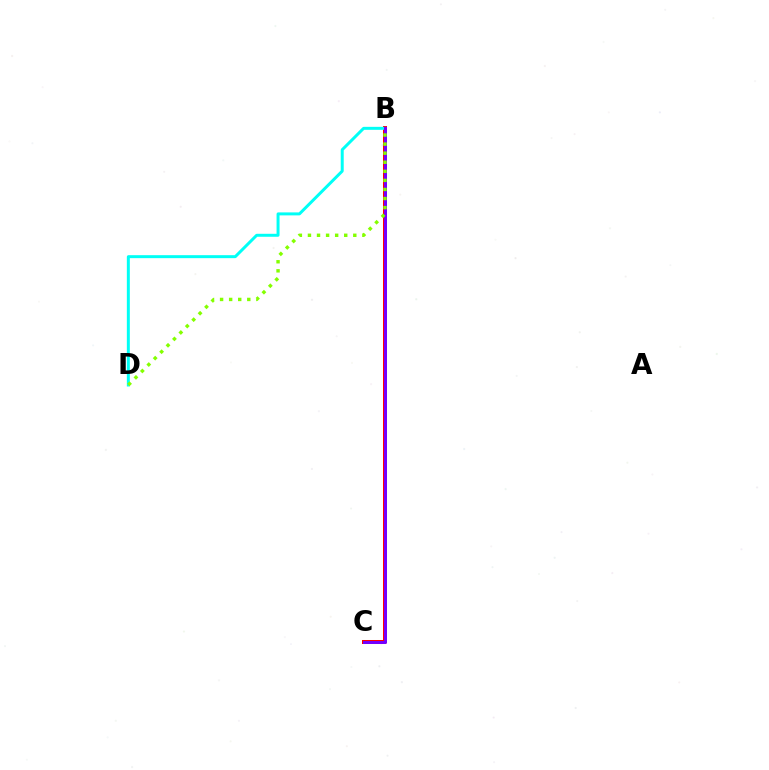{('B', 'C'): [{'color': '#ff0000', 'line_style': 'solid', 'thickness': 2.88}, {'color': '#7200ff', 'line_style': 'solid', 'thickness': 2.14}], ('B', 'D'): [{'color': '#00fff6', 'line_style': 'solid', 'thickness': 2.15}, {'color': '#84ff00', 'line_style': 'dotted', 'thickness': 2.46}]}